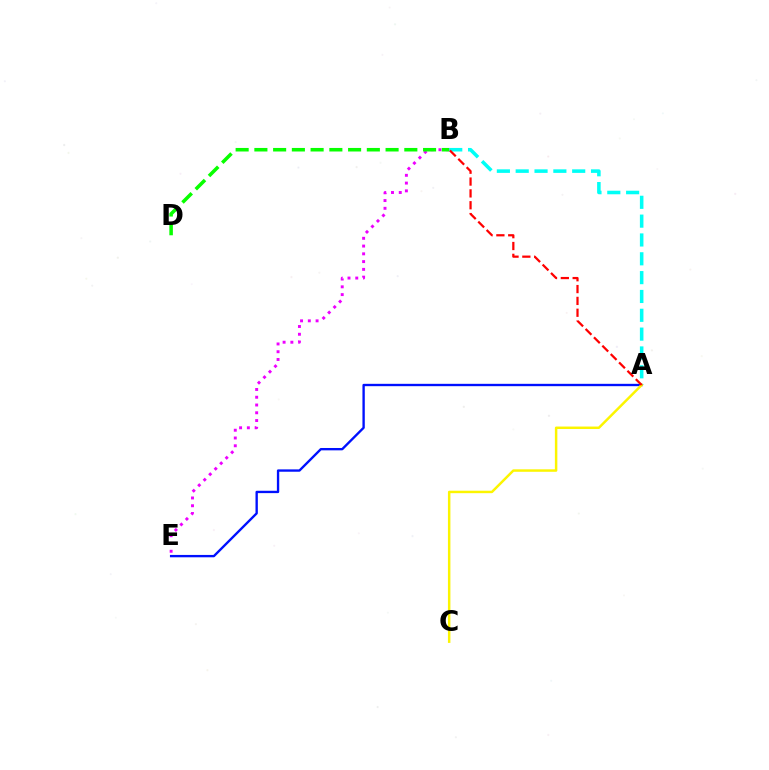{('A', 'B'): [{'color': '#00fff6', 'line_style': 'dashed', 'thickness': 2.56}, {'color': '#ff0000', 'line_style': 'dashed', 'thickness': 1.61}], ('B', 'E'): [{'color': '#ee00ff', 'line_style': 'dotted', 'thickness': 2.11}], ('A', 'E'): [{'color': '#0010ff', 'line_style': 'solid', 'thickness': 1.69}], ('B', 'D'): [{'color': '#08ff00', 'line_style': 'dashed', 'thickness': 2.55}], ('A', 'C'): [{'color': '#fcf500', 'line_style': 'solid', 'thickness': 1.78}]}